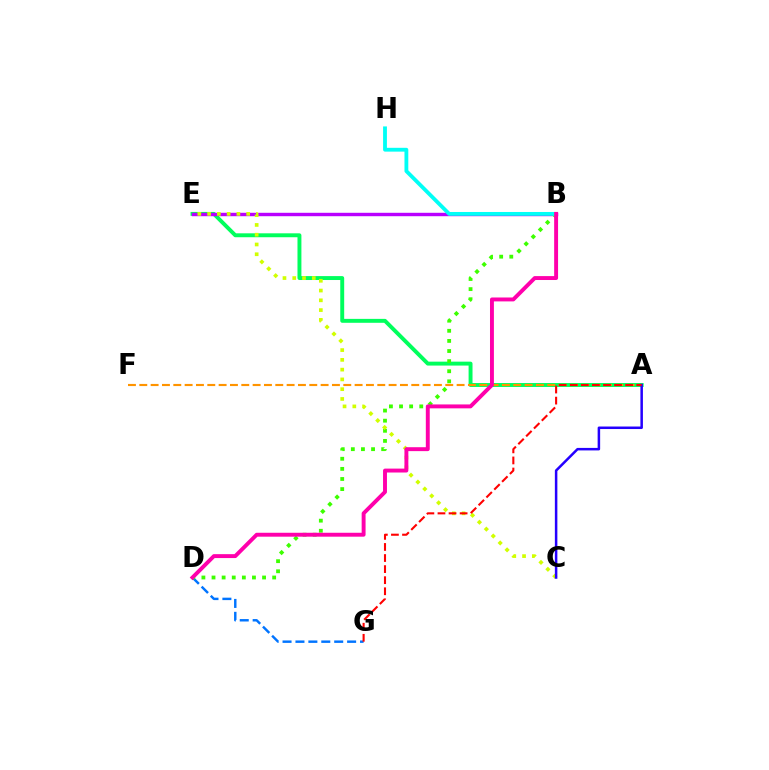{('A', 'E'): [{'color': '#00ff5c', 'line_style': 'solid', 'thickness': 2.82}], ('B', 'E'): [{'color': '#b900ff', 'line_style': 'solid', 'thickness': 2.46}], ('D', 'G'): [{'color': '#0074ff', 'line_style': 'dashed', 'thickness': 1.75}], ('B', 'D'): [{'color': '#3dff00', 'line_style': 'dotted', 'thickness': 2.75}, {'color': '#ff00ac', 'line_style': 'solid', 'thickness': 2.82}], ('A', 'F'): [{'color': '#ff9400', 'line_style': 'dashed', 'thickness': 1.54}], ('C', 'E'): [{'color': '#d1ff00', 'line_style': 'dotted', 'thickness': 2.65}], ('A', 'C'): [{'color': '#2500ff', 'line_style': 'solid', 'thickness': 1.81}], ('A', 'G'): [{'color': '#ff0000', 'line_style': 'dashed', 'thickness': 1.51}], ('B', 'H'): [{'color': '#00fff6', 'line_style': 'solid', 'thickness': 2.75}]}